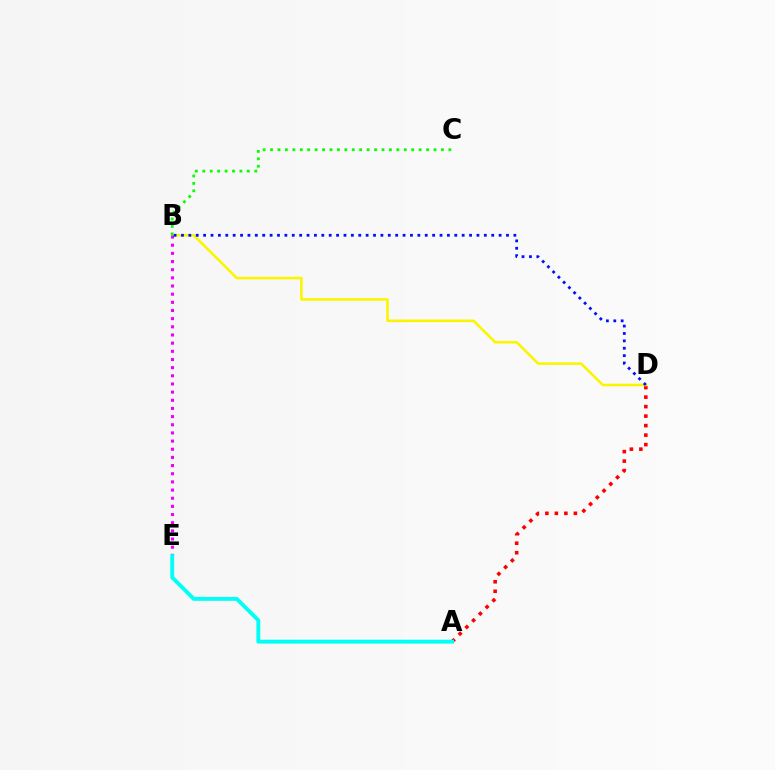{('A', 'D'): [{'color': '#ff0000', 'line_style': 'dotted', 'thickness': 2.58}], ('B', 'D'): [{'color': '#fcf500', 'line_style': 'solid', 'thickness': 1.85}, {'color': '#0010ff', 'line_style': 'dotted', 'thickness': 2.01}], ('B', 'E'): [{'color': '#ee00ff', 'line_style': 'dotted', 'thickness': 2.22}], ('A', 'E'): [{'color': '#00fff6', 'line_style': 'solid', 'thickness': 2.8}], ('B', 'C'): [{'color': '#08ff00', 'line_style': 'dotted', 'thickness': 2.02}]}